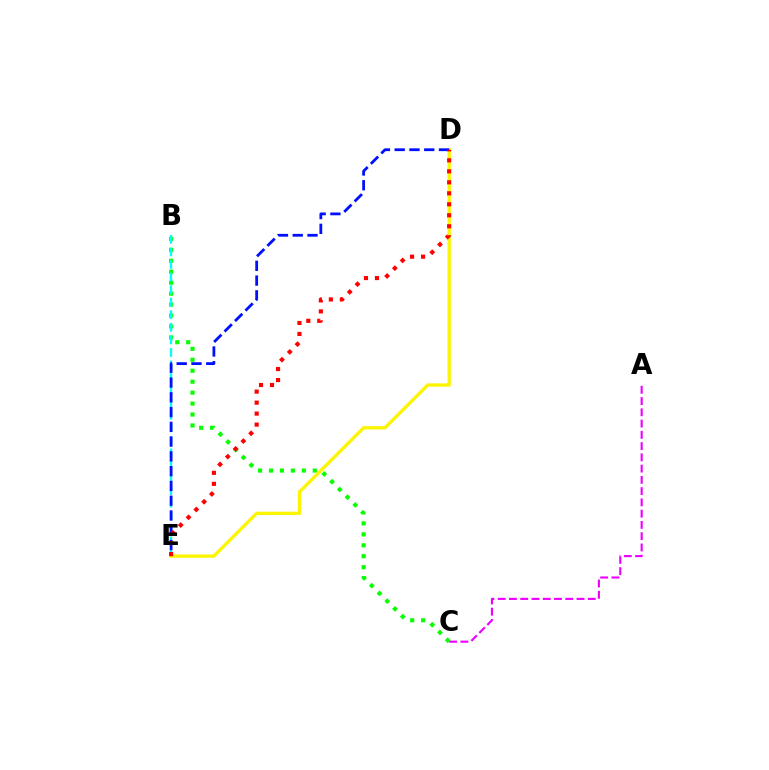{('A', 'C'): [{'color': '#ee00ff', 'line_style': 'dashed', 'thickness': 1.53}], ('B', 'C'): [{'color': '#08ff00', 'line_style': 'dotted', 'thickness': 2.97}], ('D', 'E'): [{'color': '#fcf500', 'line_style': 'solid', 'thickness': 2.38}, {'color': '#0010ff', 'line_style': 'dashed', 'thickness': 2.01}, {'color': '#ff0000', 'line_style': 'dotted', 'thickness': 2.99}], ('B', 'E'): [{'color': '#00fff6', 'line_style': 'dashed', 'thickness': 1.71}]}